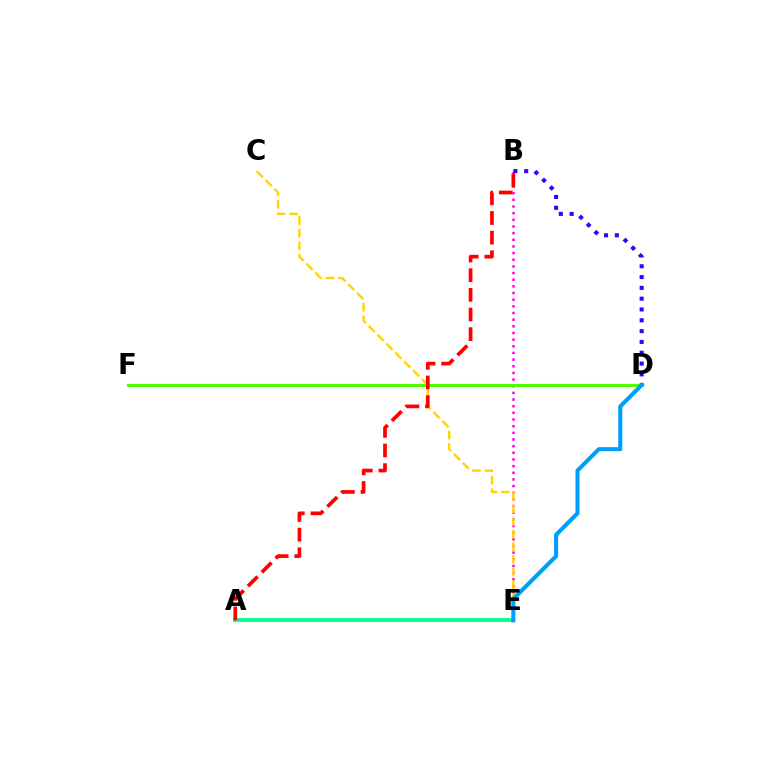{('B', 'E'): [{'color': '#ff00ed', 'line_style': 'dotted', 'thickness': 1.81}], ('D', 'F'): [{'color': '#4fff00', 'line_style': 'solid', 'thickness': 2.21}], ('A', 'E'): [{'color': '#00ff86', 'line_style': 'solid', 'thickness': 2.73}], ('C', 'E'): [{'color': '#ffd500', 'line_style': 'dashed', 'thickness': 1.71}], ('A', 'B'): [{'color': '#ff0000', 'line_style': 'dashed', 'thickness': 2.67}], ('B', 'D'): [{'color': '#3700ff', 'line_style': 'dotted', 'thickness': 2.94}], ('D', 'E'): [{'color': '#009eff', 'line_style': 'solid', 'thickness': 2.93}]}